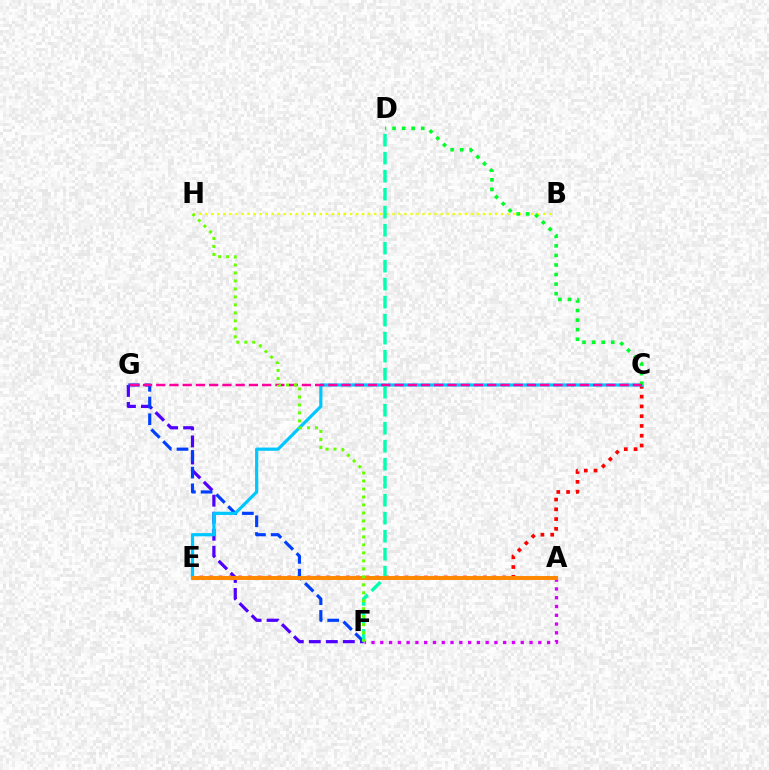{('B', 'H'): [{'color': '#eeff00', 'line_style': 'dotted', 'thickness': 1.64}], ('C', 'E'): [{'color': '#ff0000', 'line_style': 'dotted', 'thickness': 2.66}, {'color': '#00c7ff', 'line_style': 'solid', 'thickness': 2.3}], ('F', 'G'): [{'color': '#4f00ff', 'line_style': 'dashed', 'thickness': 2.31}, {'color': '#003fff', 'line_style': 'dashed', 'thickness': 2.27}], ('A', 'F'): [{'color': '#d600ff', 'line_style': 'dotted', 'thickness': 2.39}], ('D', 'F'): [{'color': '#00ffaf', 'line_style': 'dashed', 'thickness': 2.45}], ('C', 'D'): [{'color': '#00ff27', 'line_style': 'dotted', 'thickness': 2.6}], ('C', 'G'): [{'color': '#ff00a0', 'line_style': 'dashed', 'thickness': 1.8}], ('A', 'E'): [{'color': '#ff8800', 'line_style': 'solid', 'thickness': 2.84}], ('F', 'H'): [{'color': '#66ff00', 'line_style': 'dotted', 'thickness': 2.17}]}